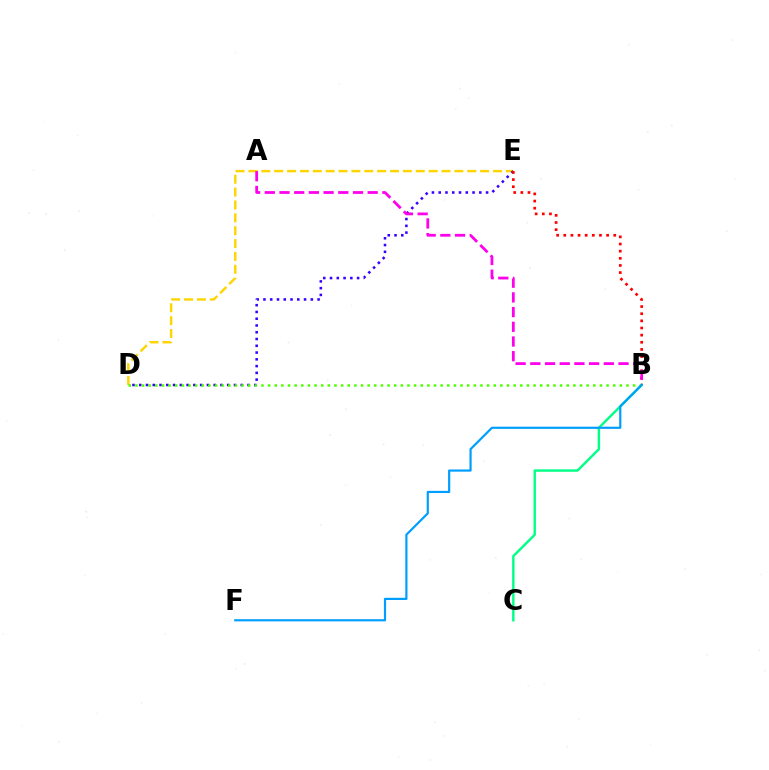{('D', 'E'): [{'color': '#ffd500', 'line_style': 'dashed', 'thickness': 1.75}, {'color': '#3700ff', 'line_style': 'dotted', 'thickness': 1.84}], ('B', 'E'): [{'color': '#ff0000', 'line_style': 'dotted', 'thickness': 1.94}], ('B', 'C'): [{'color': '#00ff86', 'line_style': 'solid', 'thickness': 1.74}], ('A', 'B'): [{'color': '#ff00ed', 'line_style': 'dashed', 'thickness': 2.0}], ('B', 'D'): [{'color': '#4fff00', 'line_style': 'dotted', 'thickness': 1.8}], ('B', 'F'): [{'color': '#009eff', 'line_style': 'solid', 'thickness': 1.58}]}